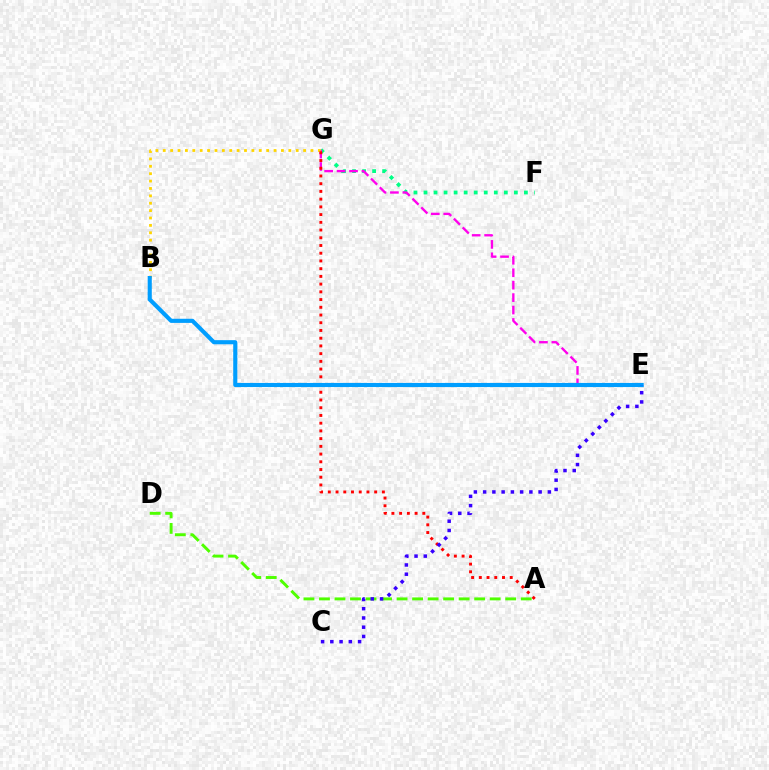{('A', 'D'): [{'color': '#4fff00', 'line_style': 'dashed', 'thickness': 2.11}], ('F', 'G'): [{'color': '#00ff86', 'line_style': 'dotted', 'thickness': 2.73}], ('E', 'G'): [{'color': '#ff00ed', 'line_style': 'dashed', 'thickness': 1.69}], ('B', 'G'): [{'color': '#ffd500', 'line_style': 'dotted', 'thickness': 2.01}], ('A', 'G'): [{'color': '#ff0000', 'line_style': 'dotted', 'thickness': 2.1}], ('B', 'E'): [{'color': '#009eff', 'line_style': 'solid', 'thickness': 2.96}], ('C', 'E'): [{'color': '#3700ff', 'line_style': 'dotted', 'thickness': 2.51}]}